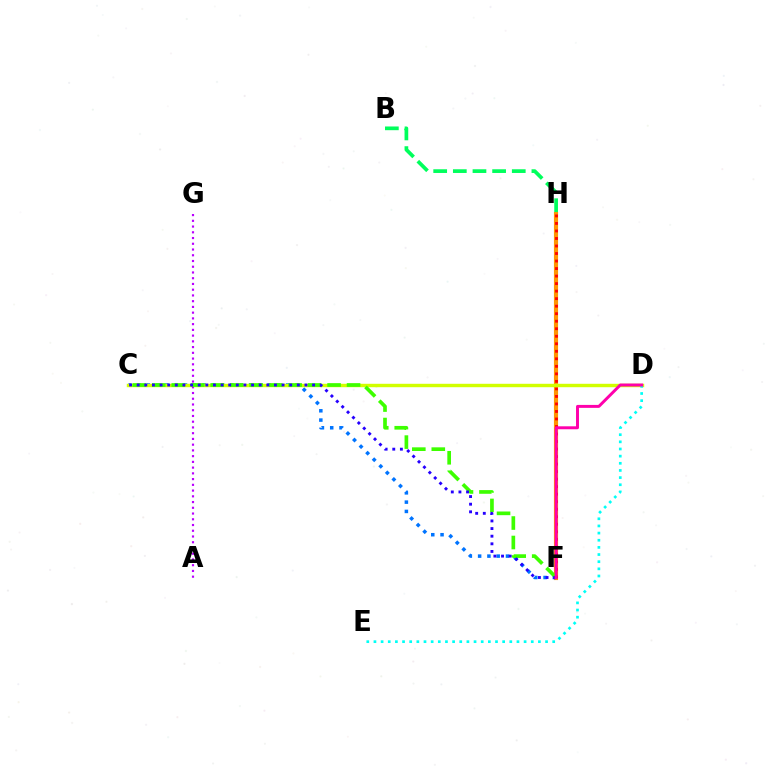{('F', 'H'): [{'color': '#ff9400', 'line_style': 'solid', 'thickness': 2.98}, {'color': '#ff0000', 'line_style': 'dotted', 'thickness': 2.04}], ('B', 'H'): [{'color': '#00ff5c', 'line_style': 'dashed', 'thickness': 2.67}], ('C', 'F'): [{'color': '#0074ff', 'line_style': 'dotted', 'thickness': 2.52}, {'color': '#3dff00', 'line_style': 'dashed', 'thickness': 2.65}, {'color': '#2500ff', 'line_style': 'dotted', 'thickness': 2.07}], ('C', 'D'): [{'color': '#d1ff00', 'line_style': 'solid', 'thickness': 2.46}], ('A', 'G'): [{'color': '#b900ff', 'line_style': 'dotted', 'thickness': 1.56}], ('D', 'E'): [{'color': '#00fff6', 'line_style': 'dotted', 'thickness': 1.94}], ('D', 'F'): [{'color': '#ff00ac', 'line_style': 'solid', 'thickness': 2.13}]}